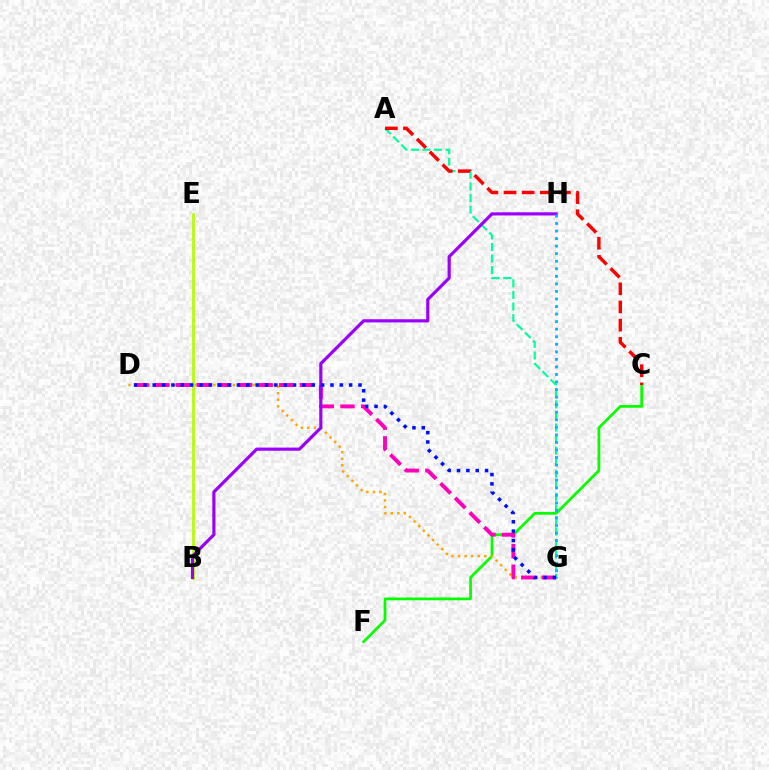{('C', 'F'): [{'color': '#08ff00', 'line_style': 'solid', 'thickness': 1.97}], ('A', 'G'): [{'color': '#00ff9d', 'line_style': 'dashed', 'thickness': 1.57}], ('D', 'G'): [{'color': '#ffa500', 'line_style': 'dotted', 'thickness': 1.78}, {'color': '#ff00bd', 'line_style': 'dashed', 'thickness': 2.81}, {'color': '#0010ff', 'line_style': 'dotted', 'thickness': 2.54}], ('B', 'E'): [{'color': '#b3ff00', 'line_style': 'solid', 'thickness': 1.97}], ('A', 'C'): [{'color': '#ff0000', 'line_style': 'dashed', 'thickness': 2.47}], ('B', 'H'): [{'color': '#9b00ff', 'line_style': 'solid', 'thickness': 2.28}], ('G', 'H'): [{'color': '#00b5ff', 'line_style': 'dotted', 'thickness': 2.05}]}